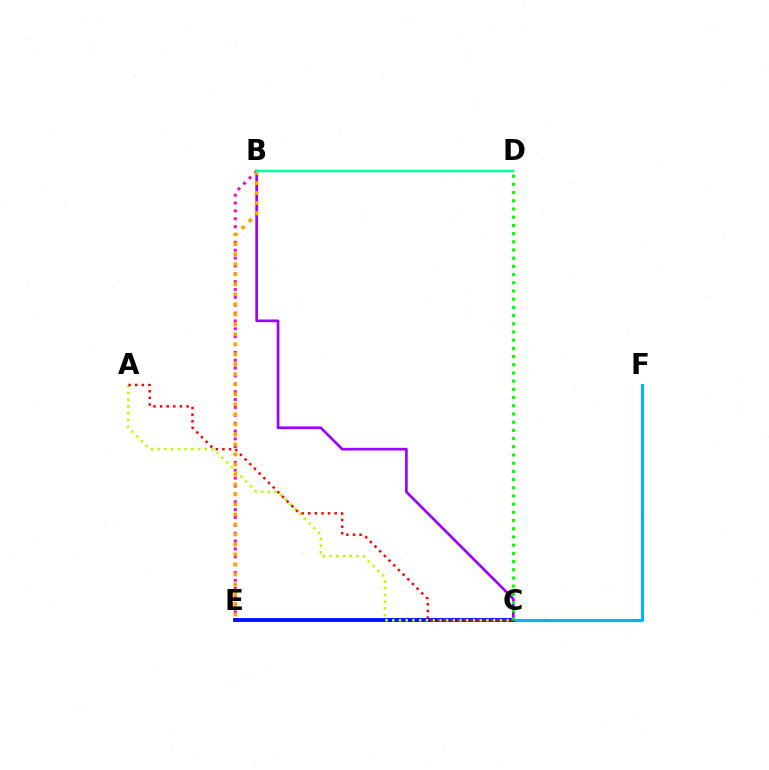{('B', 'E'): [{'color': '#ff00bd', 'line_style': 'dotted', 'thickness': 2.14}, {'color': '#ffa500', 'line_style': 'dotted', 'thickness': 2.72}], ('B', 'C'): [{'color': '#9b00ff', 'line_style': 'solid', 'thickness': 1.93}], ('C', 'F'): [{'color': '#00b5ff', 'line_style': 'solid', 'thickness': 2.19}], ('C', 'E'): [{'color': '#0010ff', 'line_style': 'solid', 'thickness': 2.79}], ('A', 'C'): [{'color': '#b3ff00', 'line_style': 'dotted', 'thickness': 1.83}, {'color': '#ff0000', 'line_style': 'dotted', 'thickness': 1.8}], ('C', 'D'): [{'color': '#08ff00', 'line_style': 'dotted', 'thickness': 2.23}], ('B', 'D'): [{'color': '#00ff9d', 'line_style': 'solid', 'thickness': 1.76}]}